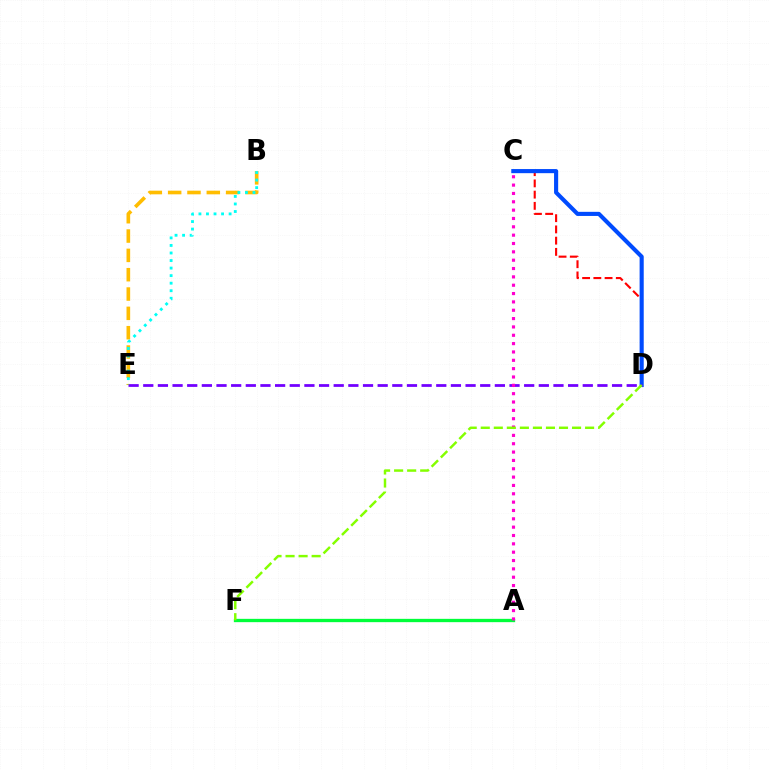{('C', 'D'): [{'color': '#ff0000', 'line_style': 'dashed', 'thickness': 1.53}, {'color': '#004bff', 'line_style': 'solid', 'thickness': 2.96}], ('B', 'E'): [{'color': '#ffbd00', 'line_style': 'dashed', 'thickness': 2.63}, {'color': '#00fff6', 'line_style': 'dotted', 'thickness': 2.05}], ('D', 'E'): [{'color': '#7200ff', 'line_style': 'dashed', 'thickness': 1.99}], ('A', 'F'): [{'color': '#00ff39', 'line_style': 'solid', 'thickness': 2.38}], ('A', 'C'): [{'color': '#ff00cf', 'line_style': 'dotted', 'thickness': 2.27}], ('D', 'F'): [{'color': '#84ff00', 'line_style': 'dashed', 'thickness': 1.77}]}